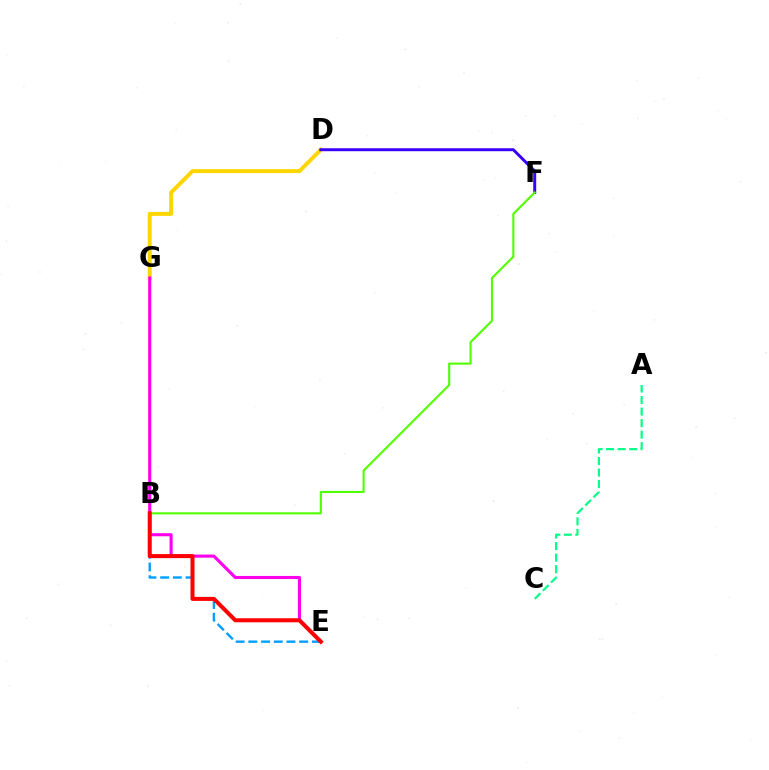{('D', 'G'): [{'color': '#ffd500', 'line_style': 'solid', 'thickness': 2.84}], ('A', 'C'): [{'color': '#00ff86', 'line_style': 'dashed', 'thickness': 1.57}], ('E', 'G'): [{'color': '#ff00ed', 'line_style': 'solid', 'thickness': 2.23}], ('B', 'E'): [{'color': '#009eff', 'line_style': 'dashed', 'thickness': 1.73}, {'color': '#ff0000', 'line_style': 'solid', 'thickness': 2.9}], ('D', 'F'): [{'color': '#3700ff', 'line_style': 'solid', 'thickness': 2.13}], ('B', 'F'): [{'color': '#4fff00', 'line_style': 'solid', 'thickness': 1.51}]}